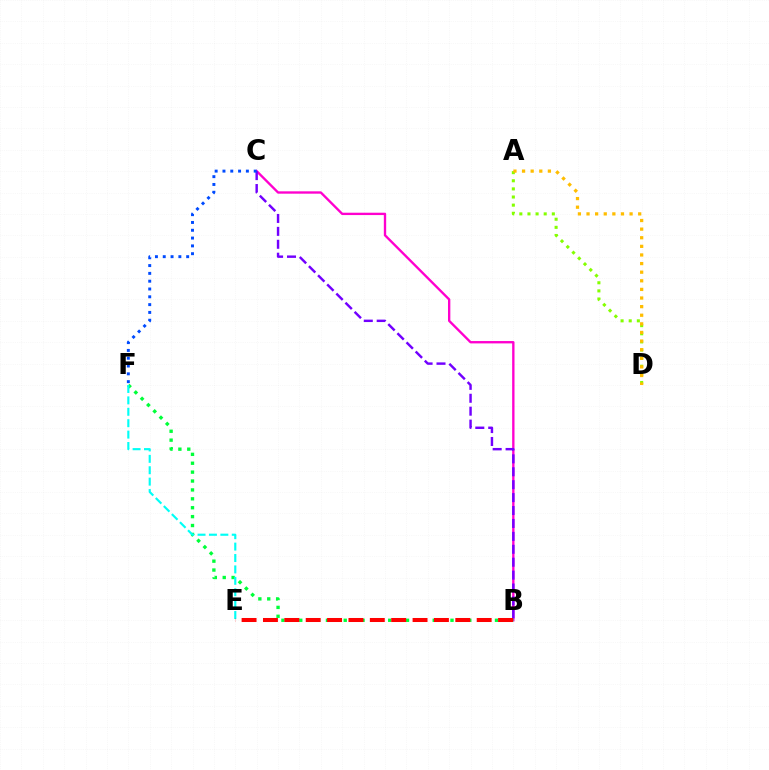{('B', 'C'): [{'color': '#ff00cf', 'line_style': 'solid', 'thickness': 1.69}, {'color': '#7200ff', 'line_style': 'dashed', 'thickness': 1.76}], ('A', 'D'): [{'color': '#84ff00', 'line_style': 'dotted', 'thickness': 2.21}, {'color': '#ffbd00', 'line_style': 'dotted', 'thickness': 2.34}], ('B', 'F'): [{'color': '#00ff39', 'line_style': 'dotted', 'thickness': 2.42}], ('E', 'F'): [{'color': '#00fff6', 'line_style': 'dashed', 'thickness': 1.55}], ('C', 'F'): [{'color': '#004bff', 'line_style': 'dotted', 'thickness': 2.12}], ('B', 'E'): [{'color': '#ff0000', 'line_style': 'dashed', 'thickness': 2.9}]}